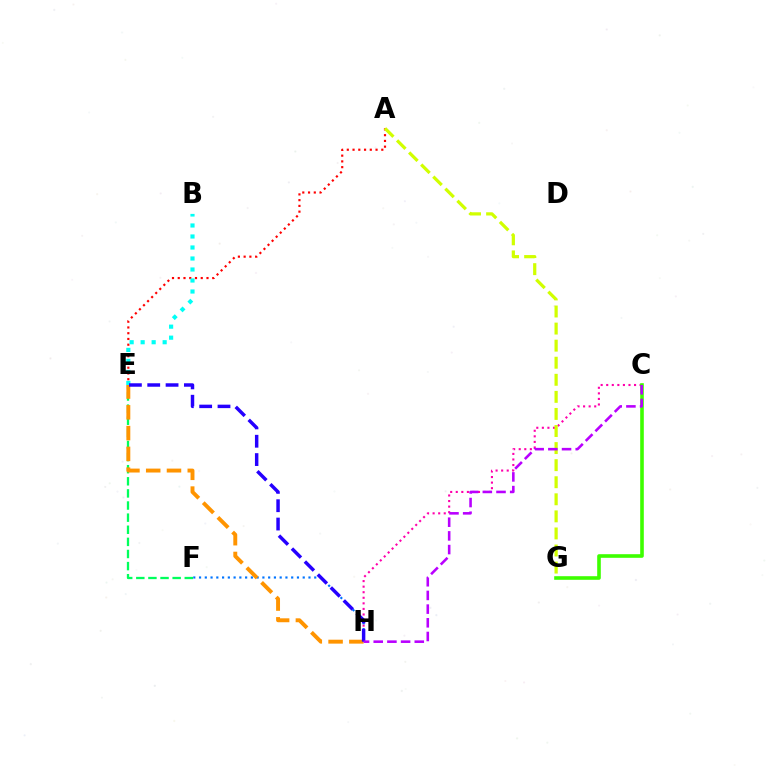{('C', 'H'): [{'color': '#ff00ac', 'line_style': 'dotted', 'thickness': 1.51}, {'color': '#b900ff', 'line_style': 'dashed', 'thickness': 1.86}], ('A', 'E'): [{'color': '#ff0000', 'line_style': 'dotted', 'thickness': 1.56}], ('C', 'G'): [{'color': '#3dff00', 'line_style': 'solid', 'thickness': 2.6}], ('F', 'H'): [{'color': '#0074ff', 'line_style': 'dotted', 'thickness': 1.56}], ('A', 'G'): [{'color': '#d1ff00', 'line_style': 'dashed', 'thickness': 2.32}], ('B', 'E'): [{'color': '#00fff6', 'line_style': 'dotted', 'thickness': 2.99}], ('E', 'F'): [{'color': '#00ff5c', 'line_style': 'dashed', 'thickness': 1.65}], ('E', 'H'): [{'color': '#ff9400', 'line_style': 'dashed', 'thickness': 2.82}, {'color': '#2500ff', 'line_style': 'dashed', 'thickness': 2.49}]}